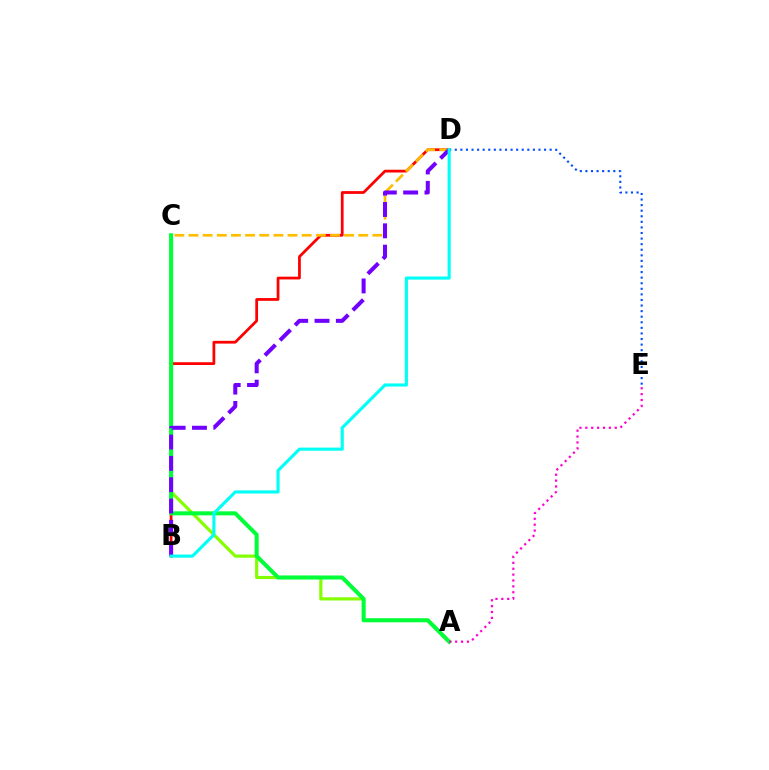{('B', 'D'): [{'color': '#ff0000', 'line_style': 'solid', 'thickness': 1.99}, {'color': '#7200ff', 'line_style': 'dashed', 'thickness': 2.9}, {'color': '#00fff6', 'line_style': 'solid', 'thickness': 2.25}], ('A', 'C'): [{'color': '#84ff00', 'line_style': 'solid', 'thickness': 2.29}, {'color': '#00ff39', 'line_style': 'solid', 'thickness': 2.9}], ('C', 'D'): [{'color': '#ffbd00', 'line_style': 'dashed', 'thickness': 1.92}], ('D', 'E'): [{'color': '#004bff', 'line_style': 'dotted', 'thickness': 1.52}], ('A', 'E'): [{'color': '#ff00cf', 'line_style': 'dotted', 'thickness': 1.6}]}